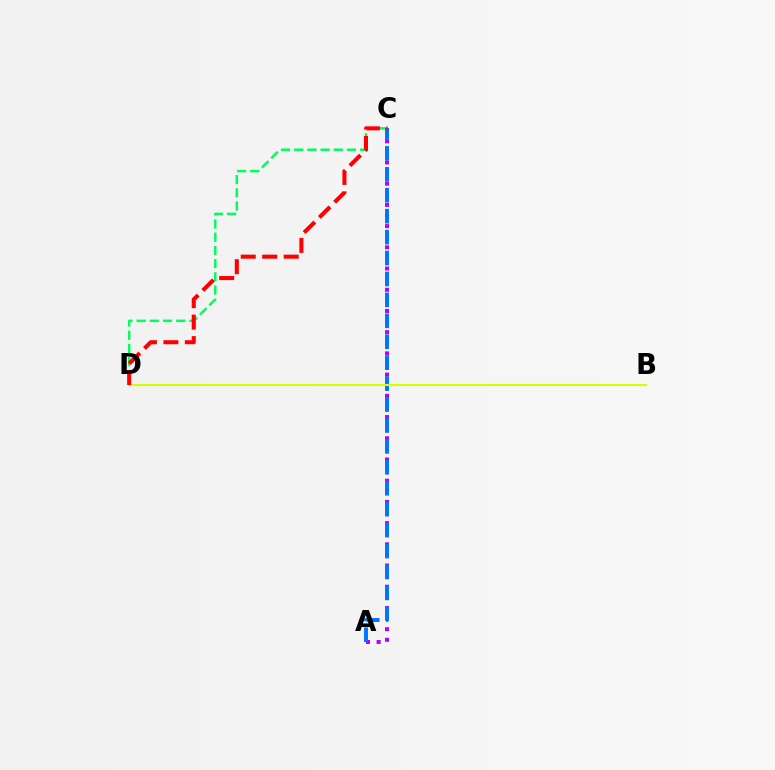{('C', 'D'): [{'color': '#00ff5c', 'line_style': 'dashed', 'thickness': 1.79}, {'color': '#ff0000', 'line_style': 'dashed', 'thickness': 2.92}], ('A', 'C'): [{'color': '#b900ff', 'line_style': 'dotted', 'thickness': 2.88}, {'color': '#0074ff', 'line_style': 'dashed', 'thickness': 2.84}], ('B', 'D'): [{'color': '#d1ff00', 'line_style': 'solid', 'thickness': 1.52}]}